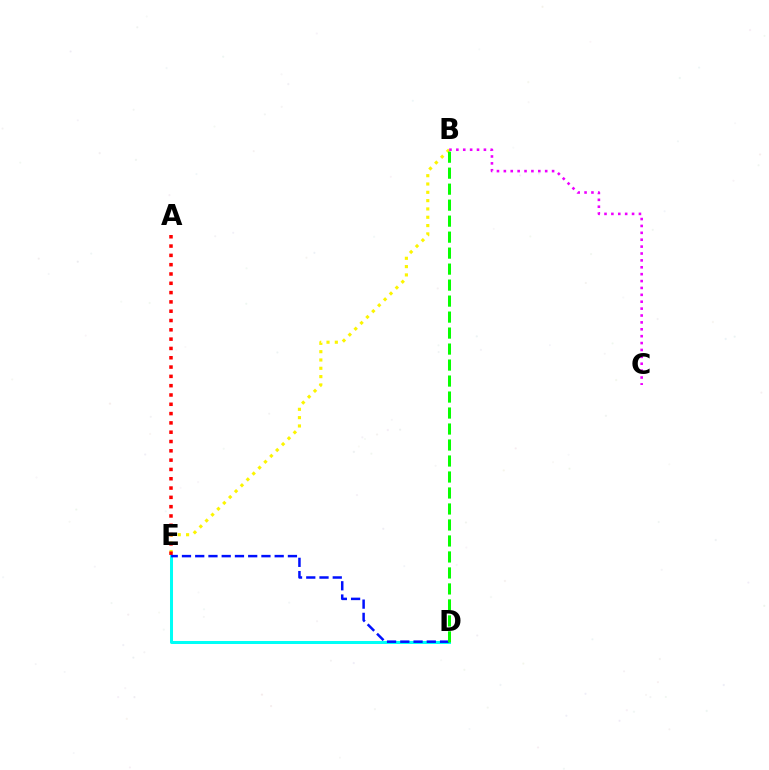{('D', 'E'): [{'color': '#00fff6', 'line_style': 'solid', 'thickness': 2.17}, {'color': '#0010ff', 'line_style': 'dashed', 'thickness': 1.8}], ('B', 'E'): [{'color': '#fcf500', 'line_style': 'dotted', 'thickness': 2.26}], ('A', 'E'): [{'color': '#ff0000', 'line_style': 'dotted', 'thickness': 2.53}], ('B', 'C'): [{'color': '#ee00ff', 'line_style': 'dotted', 'thickness': 1.87}], ('B', 'D'): [{'color': '#08ff00', 'line_style': 'dashed', 'thickness': 2.17}]}